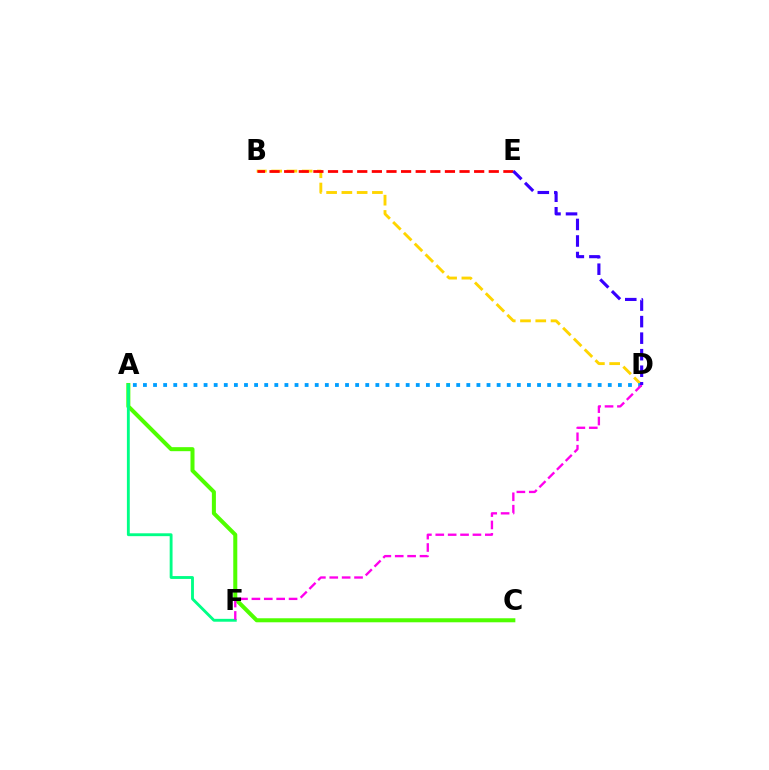{('B', 'D'): [{'color': '#ffd500', 'line_style': 'dashed', 'thickness': 2.07}], ('A', 'C'): [{'color': '#4fff00', 'line_style': 'solid', 'thickness': 2.9}], ('B', 'E'): [{'color': '#ff0000', 'line_style': 'dashed', 'thickness': 1.99}], ('A', 'D'): [{'color': '#009eff', 'line_style': 'dotted', 'thickness': 2.75}], ('A', 'F'): [{'color': '#00ff86', 'line_style': 'solid', 'thickness': 2.06}], ('D', 'F'): [{'color': '#ff00ed', 'line_style': 'dashed', 'thickness': 1.68}], ('D', 'E'): [{'color': '#3700ff', 'line_style': 'dashed', 'thickness': 2.25}]}